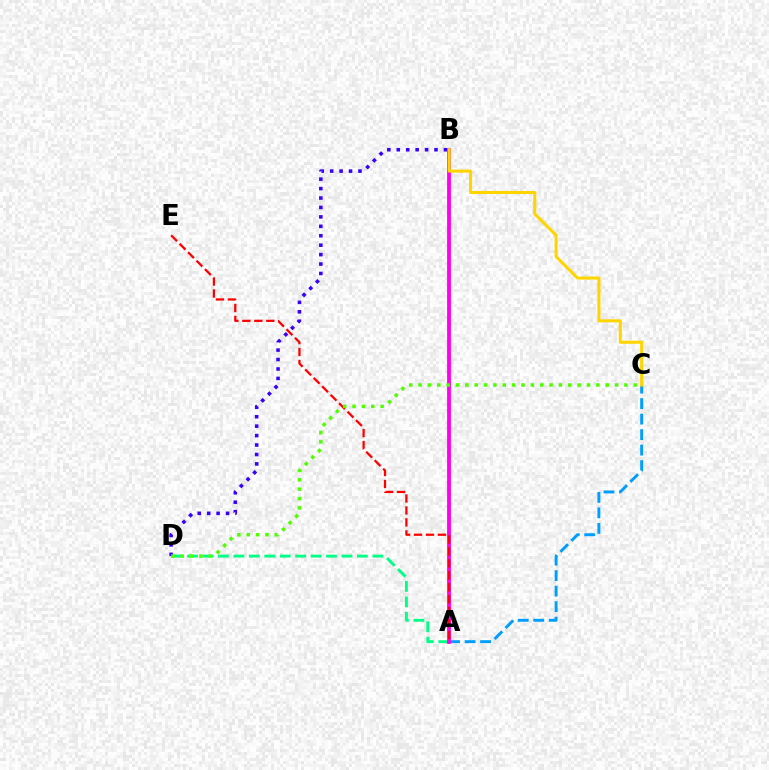{('A', 'C'): [{'color': '#009eff', 'line_style': 'dashed', 'thickness': 2.11}], ('A', 'D'): [{'color': '#00ff86', 'line_style': 'dashed', 'thickness': 2.1}], ('A', 'B'): [{'color': '#ff00ed', 'line_style': 'solid', 'thickness': 2.75}], ('A', 'E'): [{'color': '#ff0000', 'line_style': 'dashed', 'thickness': 1.62}], ('B', 'D'): [{'color': '#3700ff', 'line_style': 'dotted', 'thickness': 2.56}], ('B', 'C'): [{'color': '#ffd500', 'line_style': 'solid', 'thickness': 2.2}], ('C', 'D'): [{'color': '#4fff00', 'line_style': 'dotted', 'thickness': 2.54}]}